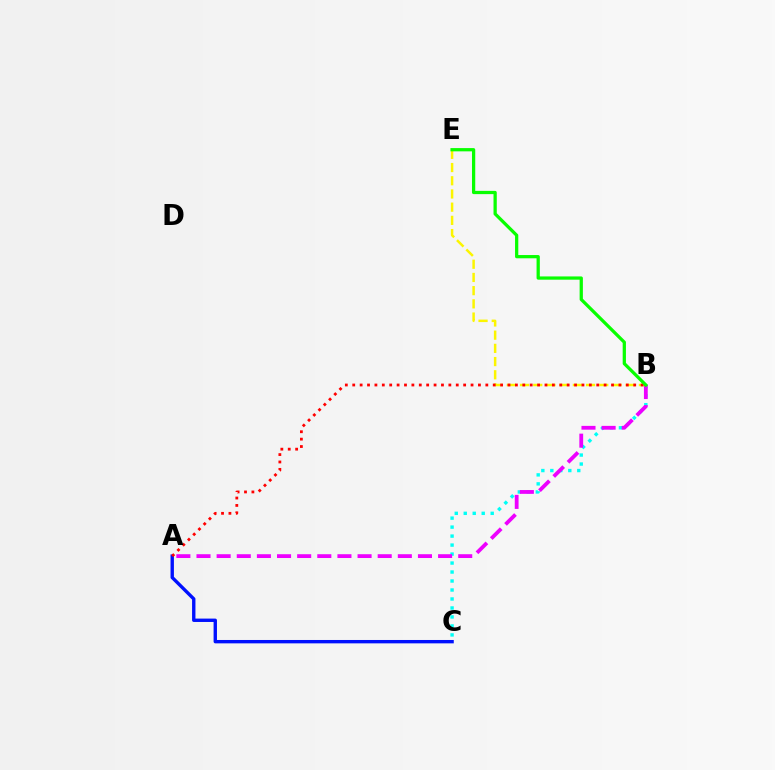{('B', 'C'): [{'color': '#00fff6', 'line_style': 'dotted', 'thickness': 2.44}], ('A', 'C'): [{'color': '#0010ff', 'line_style': 'solid', 'thickness': 2.43}], ('B', 'E'): [{'color': '#fcf500', 'line_style': 'dashed', 'thickness': 1.79}, {'color': '#08ff00', 'line_style': 'solid', 'thickness': 2.34}], ('A', 'B'): [{'color': '#ee00ff', 'line_style': 'dashed', 'thickness': 2.73}, {'color': '#ff0000', 'line_style': 'dotted', 'thickness': 2.01}]}